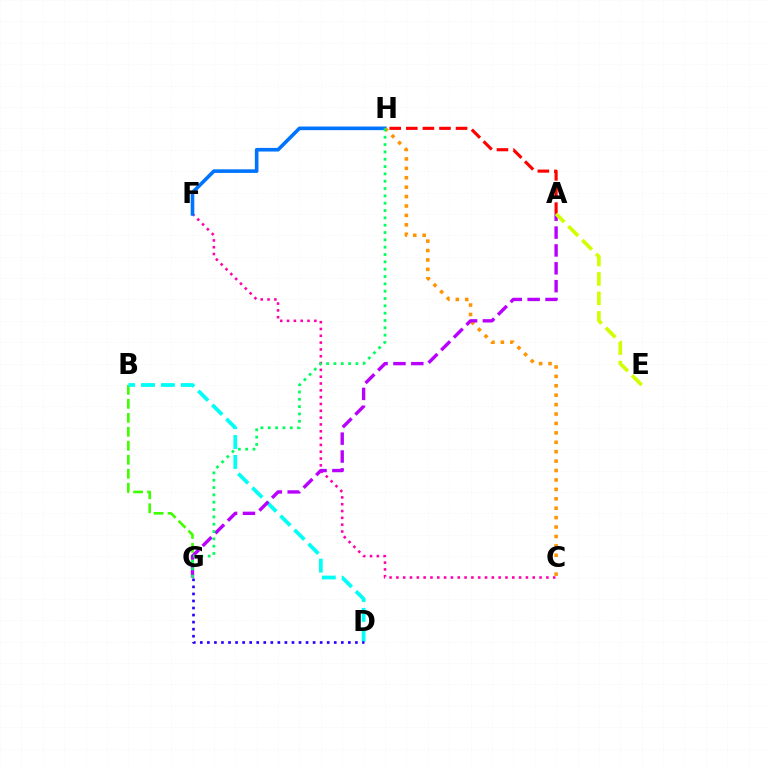{('B', 'G'): [{'color': '#3dff00', 'line_style': 'dashed', 'thickness': 1.9}], ('C', 'F'): [{'color': '#ff00ac', 'line_style': 'dotted', 'thickness': 1.85}], ('F', 'H'): [{'color': '#0074ff', 'line_style': 'solid', 'thickness': 2.6}], ('B', 'D'): [{'color': '#00fff6', 'line_style': 'dashed', 'thickness': 2.7}], ('C', 'H'): [{'color': '#ff9400', 'line_style': 'dotted', 'thickness': 2.56}], ('A', 'H'): [{'color': '#ff0000', 'line_style': 'dashed', 'thickness': 2.25}], ('A', 'G'): [{'color': '#b900ff', 'line_style': 'dashed', 'thickness': 2.43}], ('G', 'H'): [{'color': '#00ff5c', 'line_style': 'dotted', 'thickness': 1.99}], ('D', 'G'): [{'color': '#2500ff', 'line_style': 'dotted', 'thickness': 1.92}], ('A', 'E'): [{'color': '#d1ff00', 'line_style': 'dashed', 'thickness': 2.65}]}